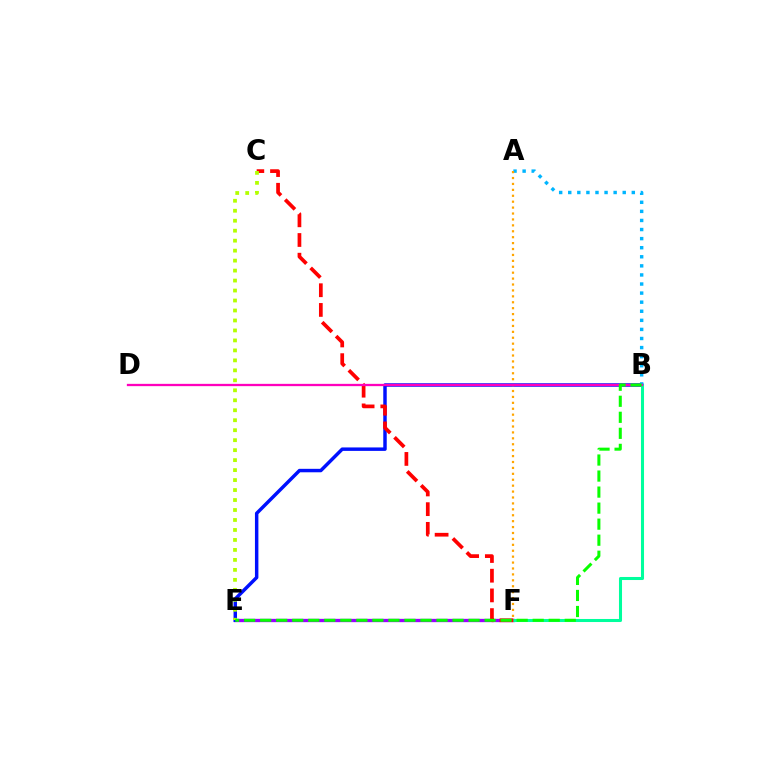{('E', 'F'): [{'color': '#9b00ff', 'line_style': 'solid', 'thickness': 2.39}], ('B', 'E'): [{'color': '#0010ff', 'line_style': 'solid', 'thickness': 2.49}, {'color': '#08ff00', 'line_style': 'dashed', 'thickness': 2.18}], ('B', 'F'): [{'color': '#00ff9d', 'line_style': 'solid', 'thickness': 2.19}], ('C', 'F'): [{'color': '#ff0000', 'line_style': 'dashed', 'thickness': 2.68}], ('A', 'B'): [{'color': '#00b5ff', 'line_style': 'dotted', 'thickness': 2.47}], ('A', 'F'): [{'color': '#ffa500', 'line_style': 'dotted', 'thickness': 1.61}], ('B', 'D'): [{'color': '#ff00bd', 'line_style': 'solid', 'thickness': 1.65}], ('C', 'E'): [{'color': '#b3ff00', 'line_style': 'dotted', 'thickness': 2.71}]}